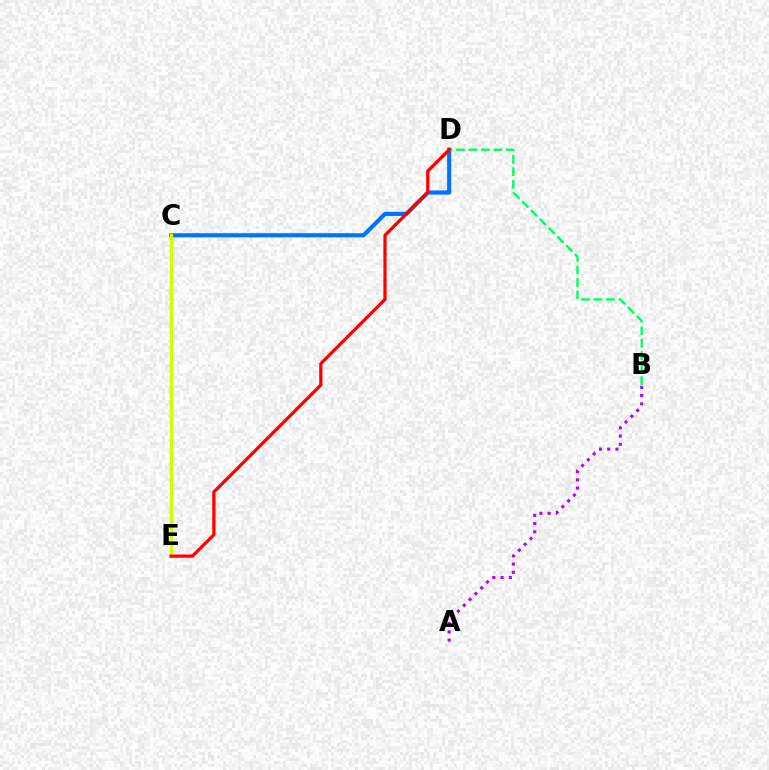{('C', 'D'): [{'color': '#0074ff', 'line_style': 'solid', 'thickness': 2.98}], ('C', 'E'): [{'color': '#d1ff00', 'line_style': 'solid', 'thickness': 2.39}], ('B', 'D'): [{'color': '#00ff5c', 'line_style': 'dashed', 'thickness': 1.7}], ('A', 'B'): [{'color': '#b900ff', 'line_style': 'dotted', 'thickness': 2.23}], ('D', 'E'): [{'color': '#ff0000', 'line_style': 'solid', 'thickness': 2.34}]}